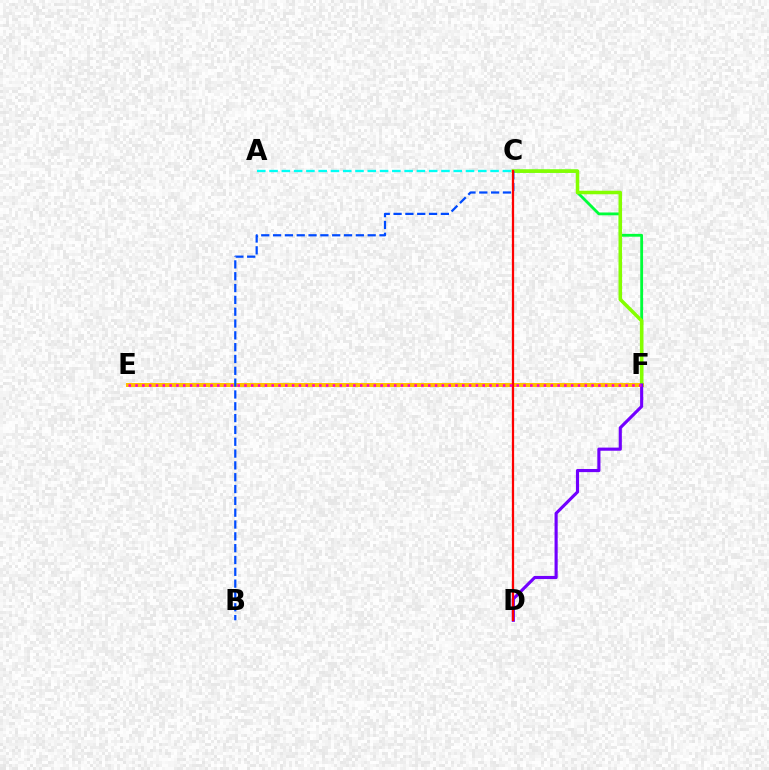{('C', 'F'): [{'color': '#00ff39', 'line_style': 'solid', 'thickness': 2.03}, {'color': '#84ff00', 'line_style': 'solid', 'thickness': 2.54}], ('E', 'F'): [{'color': '#ffbd00', 'line_style': 'solid', 'thickness': 2.88}, {'color': '#ff00cf', 'line_style': 'dotted', 'thickness': 1.85}], ('D', 'F'): [{'color': '#7200ff', 'line_style': 'solid', 'thickness': 2.26}], ('B', 'C'): [{'color': '#004bff', 'line_style': 'dashed', 'thickness': 1.61}], ('C', 'D'): [{'color': '#ff0000', 'line_style': 'solid', 'thickness': 1.62}], ('A', 'C'): [{'color': '#00fff6', 'line_style': 'dashed', 'thickness': 1.67}]}